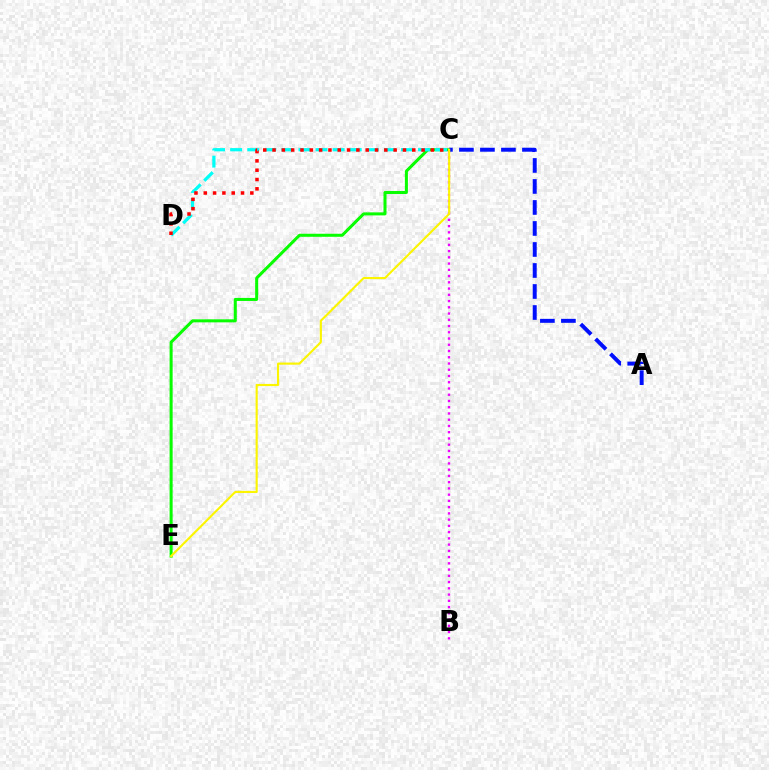{('C', 'E'): [{'color': '#08ff00', 'line_style': 'solid', 'thickness': 2.18}, {'color': '#fcf500', 'line_style': 'solid', 'thickness': 1.54}], ('B', 'C'): [{'color': '#ee00ff', 'line_style': 'dotted', 'thickness': 1.7}], ('C', 'D'): [{'color': '#00fff6', 'line_style': 'dashed', 'thickness': 2.32}, {'color': '#ff0000', 'line_style': 'dotted', 'thickness': 2.53}], ('A', 'C'): [{'color': '#0010ff', 'line_style': 'dashed', 'thickness': 2.85}]}